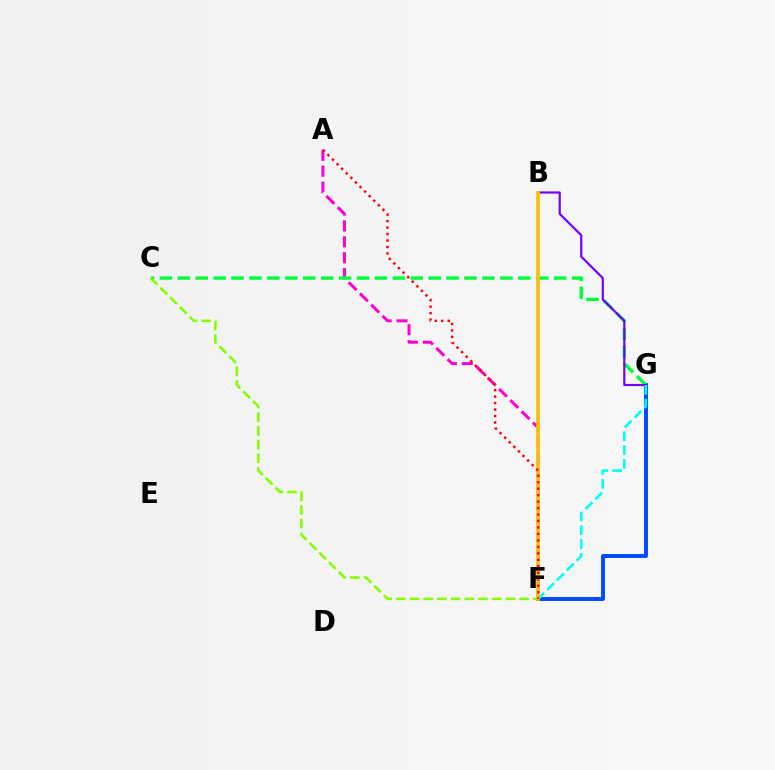{('F', 'G'): [{'color': '#004bff', 'line_style': 'solid', 'thickness': 2.84}, {'color': '#00fff6', 'line_style': 'dashed', 'thickness': 1.88}], ('A', 'F'): [{'color': '#ff00cf', 'line_style': 'dashed', 'thickness': 2.16}, {'color': '#ff0000', 'line_style': 'dotted', 'thickness': 1.76}], ('C', 'G'): [{'color': '#00ff39', 'line_style': 'dashed', 'thickness': 2.43}], ('B', 'G'): [{'color': '#7200ff', 'line_style': 'solid', 'thickness': 1.56}], ('C', 'F'): [{'color': '#84ff00', 'line_style': 'dashed', 'thickness': 1.86}], ('B', 'F'): [{'color': '#ffbd00', 'line_style': 'solid', 'thickness': 2.64}]}